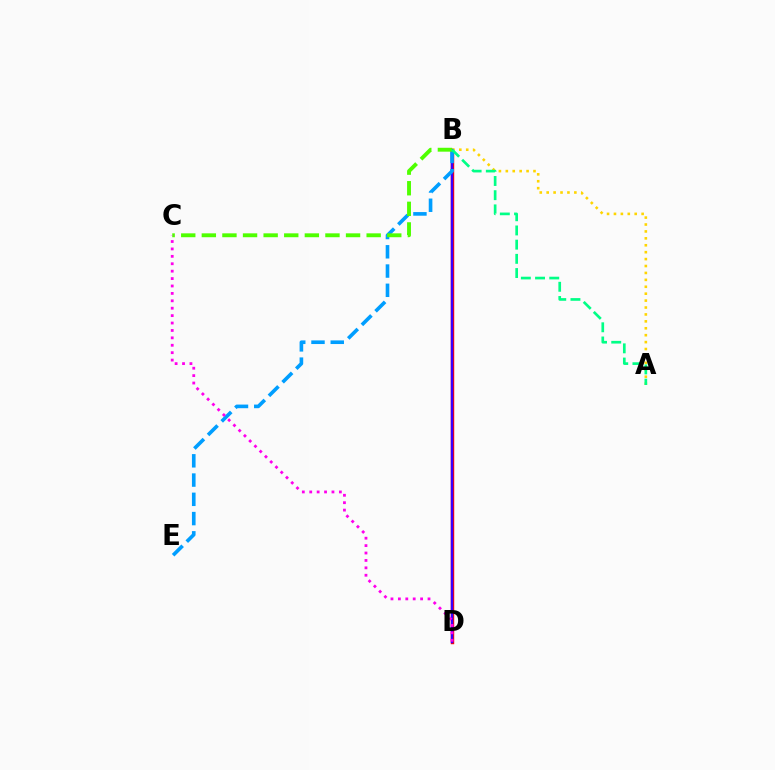{('B', 'D'): [{'color': '#ff0000', 'line_style': 'solid', 'thickness': 2.47}, {'color': '#3700ff', 'line_style': 'solid', 'thickness': 1.74}], ('A', 'B'): [{'color': '#ffd500', 'line_style': 'dotted', 'thickness': 1.88}, {'color': '#00ff86', 'line_style': 'dashed', 'thickness': 1.93}], ('B', 'E'): [{'color': '#009eff', 'line_style': 'dashed', 'thickness': 2.62}], ('B', 'C'): [{'color': '#4fff00', 'line_style': 'dashed', 'thickness': 2.8}], ('C', 'D'): [{'color': '#ff00ed', 'line_style': 'dotted', 'thickness': 2.01}]}